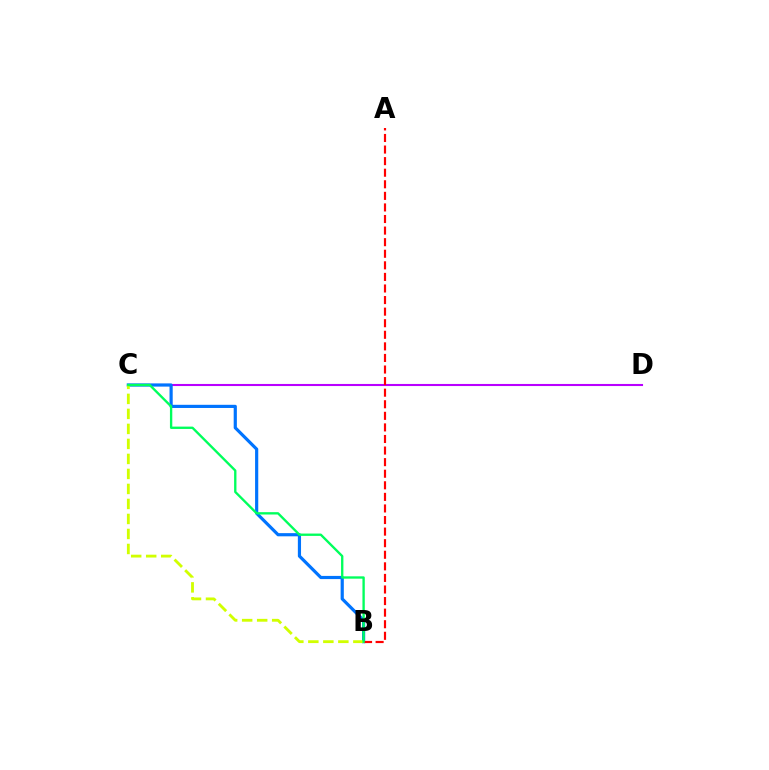{('C', 'D'): [{'color': '#b900ff', 'line_style': 'solid', 'thickness': 1.5}], ('B', 'C'): [{'color': '#0074ff', 'line_style': 'solid', 'thickness': 2.29}, {'color': '#d1ff00', 'line_style': 'dashed', 'thickness': 2.04}, {'color': '#00ff5c', 'line_style': 'solid', 'thickness': 1.69}], ('A', 'B'): [{'color': '#ff0000', 'line_style': 'dashed', 'thickness': 1.57}]}